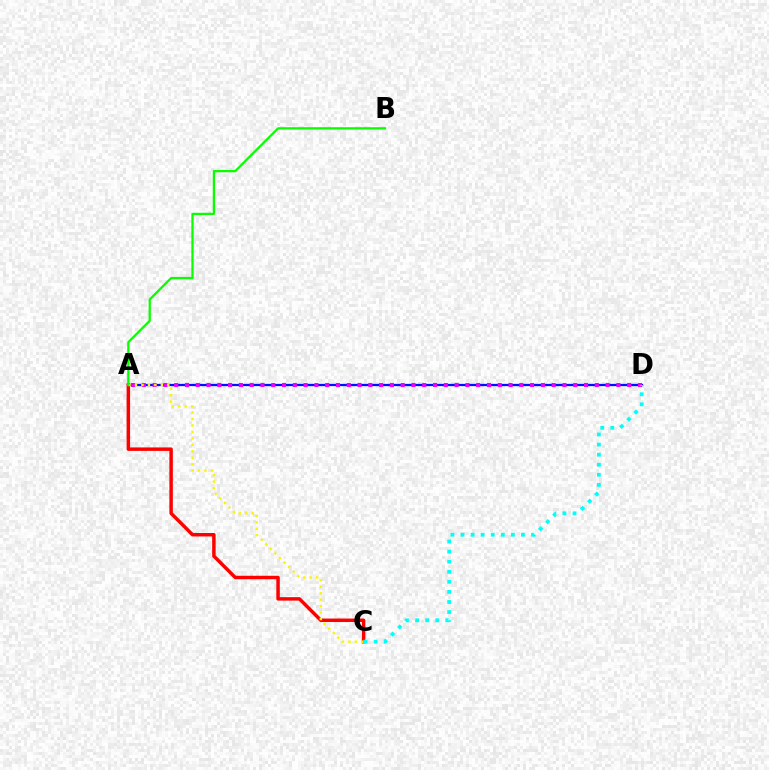{('A', 'D'): [{'color': '#0010ff', 'line_style': 'solid', 'thickness': 1.63}, {'color': '#ee00ff', 'line_style': 'dotted', 'thickness': 2.93}], ('A', 'C'): [{'color': '#ff0000', 'line_style': 'solid', 'thickness': 2.5}, {'color': '#fcf500', 'line_style': 'dotted', 'thickness': 1.76}], ('C', 'D'): [{'color': '#00fff6', 'line_style': 'dotted', 'thickness': 2.74}], ('A', 'B'): [{'color': '#08ff00', 'line_style': 'solid', 'thickness': 1.63}]}